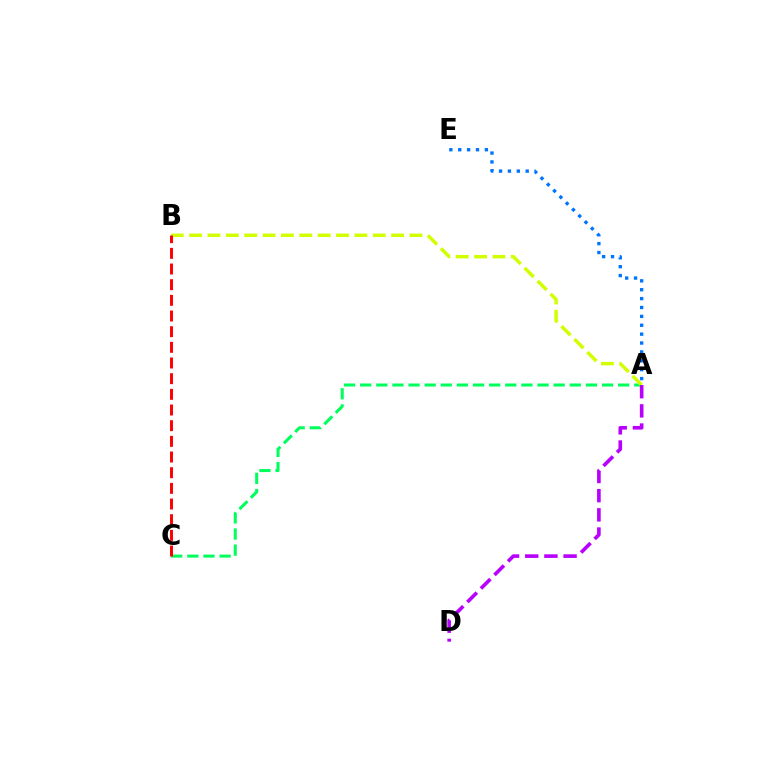{('A', 'C'): [{'color': '#00ff5c', 'line_style': 'dashed', 'thickness': 2.19}], ('A', 'B'): [{'color': '#d1ff00', 'line_style': 'dashed', 'thickness': 2.49}], ('A', 'E'): [{'color': '#0074ff', 'line_style': 'dotted', 'thickness': 2.41}], ('A', 'D'): [{'color': '#b900ff', 'line_style': 'dashed', 'thickness': 2.61}], ('B', 'C'): [{'color': '#ff0000', 'line_style': 'dashed', 'thickness': 2.13}]}